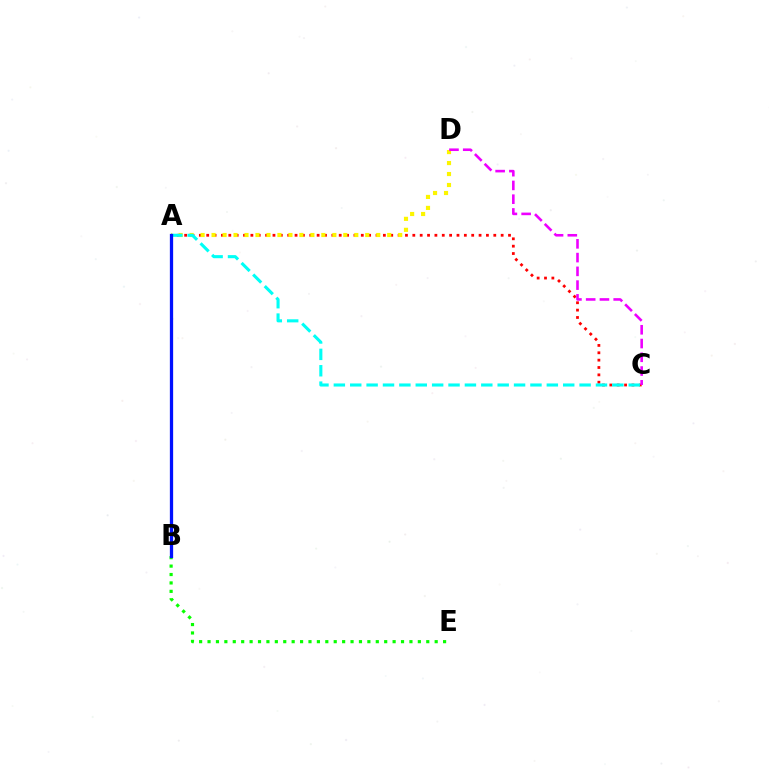{('A', 'C'): [{'color': '#ff0000', 'line_style': 'dotted', 'thickness': 2.0}, {'color': '#00fff6', 'line_style': 'dashed', 'thickness': 2.23}], ('A', 'D'): [{'color': '#fcf500', 'line_style': 'dotted', 'thickness': 2.98}], ('C', 'D'): [{'color': '#ee00ff', 'line_style': 'dashed', 'thickness': 1.87}], ('B', 'E'): [{'color': '#08ff00', 'line_style': 'dotted', 'thickness': 2.29}], ('A', 'B'): [{'color': '#0010ff', 'line_style': 'solid', 'thickness': 2.36}]}